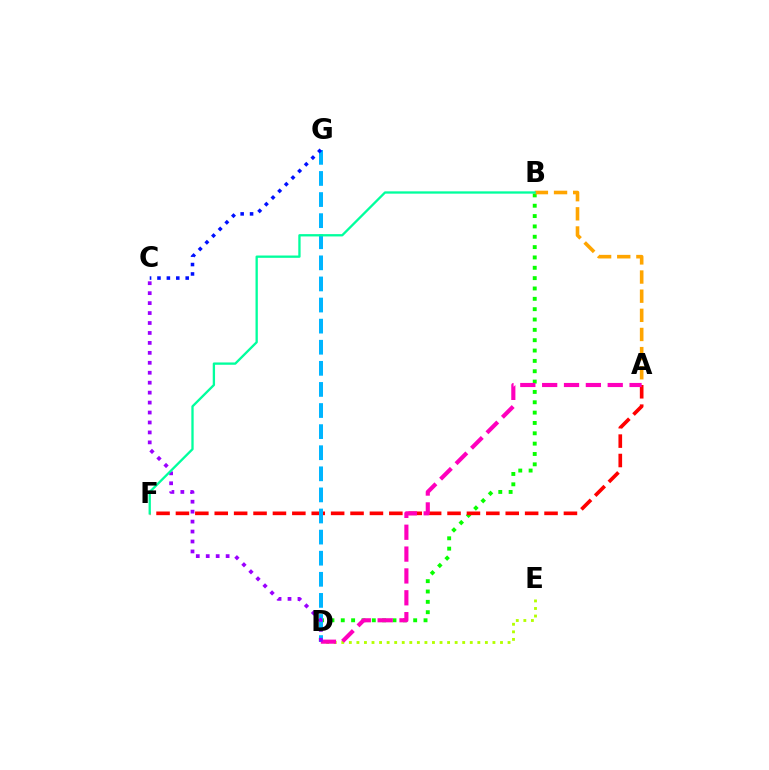{('B', 'D'): [{'color': '#08ff00', 'line_style': 'dotted', 'thickness': 2.81}], ('A', 'B'): [{'color': '#ffa500', 'line_style': 'dashed', 'thickness': 2.6}], ('A', 'F'): [{'color': '#ff0000', 'line_style': 'dashed', 'thickness': 2.64}], ('D', 'G'): [{'color': '#00b5ff', 'line_style': 'dashed', 'thickness': 2.87}], ('D', 'E'): [{'color': '#b3ff00', 'line_style': 'dotted', 'thickness': 2.05}], ('C', 'G'): [{'color': '#0010ff', 'line_style': 'dotted', 'thickness': 2.56}], ('A', 'D'): [{'color': '#ff00bd', 'line_style': 'dashed', 'thickness': 2.97}], ('C', 'D'): [{'color': '#9b00ff', 'line_style': 'dotted', 'thickness': 2.7}], ('B', 'F'): [{'color': '#00ff9d', 'line_style': 'solid', 'thickness': 1.67}]}